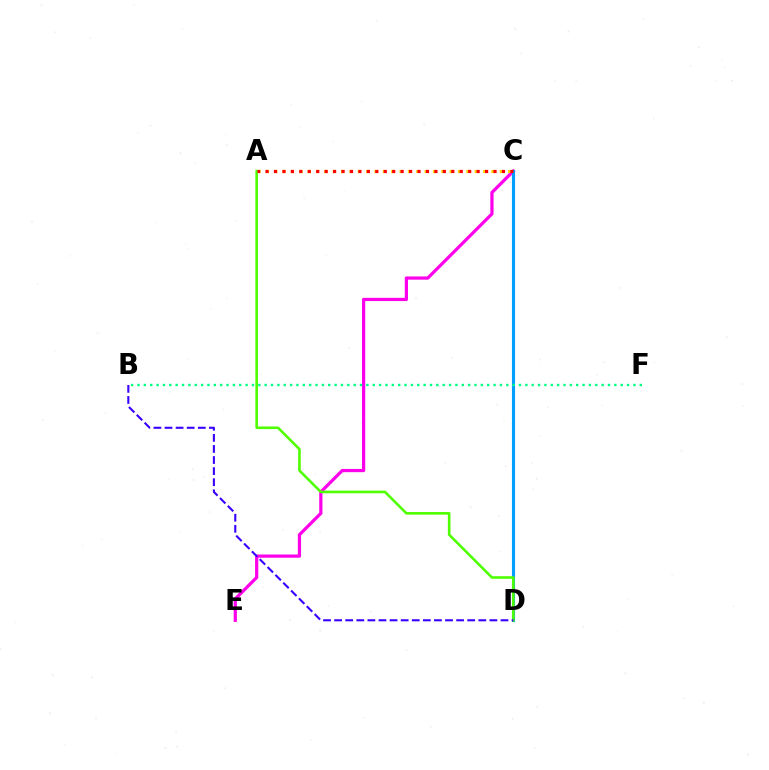{('C', 'E'): [{'color': '#ff00ed', 'line_style': 'solid', 'thickness': 2.32}], ('C', 'D'): [{'color': '#009eff', 'line_style': 'solid', 'thickness': 2.24}], ('A', 'C'): [{'color': '#ffd500', 'line_style': 'dotted', 'thickness': 2.27}, {'color': '#ff0000', 'line_style': 'dotted', 'thickness': 2.29}], ('A', 'D'): [{'color': '#4fff00', 'line_style': 'solid', 'thickness': 1.88}], ('B', 'F'): [{'color': '#00ff86', 'line_style': 'dotted', 'thickness': 1.73}], ('B', 'D'): [{'color': '#3700ff', 'line_style': 'dashed', 'thickness': 1.51}]}